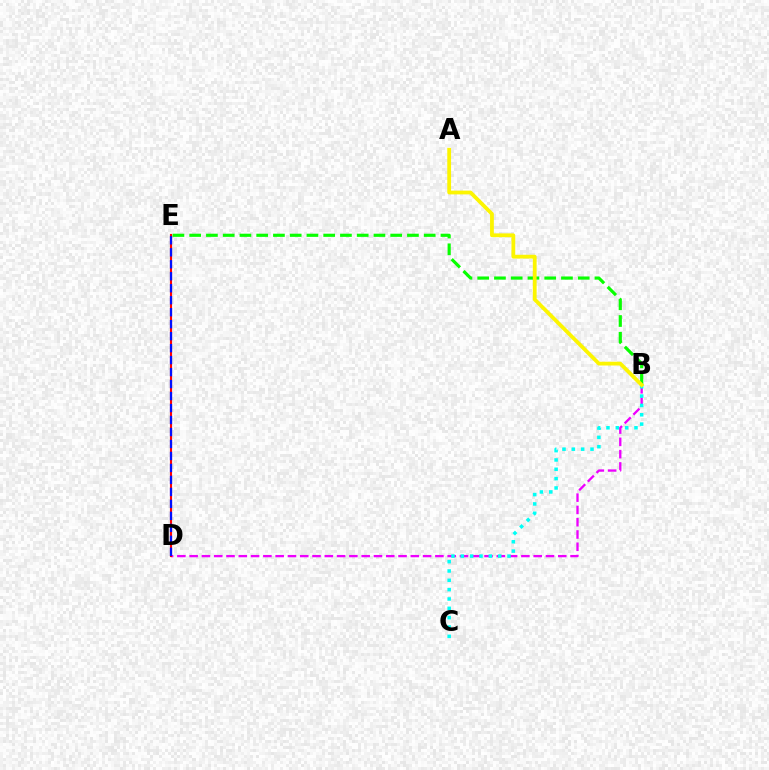{('B', 'D'): [{'color': '#ee00ff', 'line_style': 'dashed', 'thickness': 1.67}], ('B', 'E'): [{'color': '#08ff00', 'line_style': 'dashed', 'thickness': 2.28}], ('B', 'C'): [{'color': '#00fff6', 'line_style': 'dotted', 'thickness': 2.54}], ('D', 'E'): [{'color': '#ff0000', 'line_style': 'solid', 'thickness': 1.53}, {'color': '#0010ff', 'line_style': 'dashed', 'thickness': 1.63}], ('A', 'B'): [{'color': '#fcf500', 'line_style': 'solid', 'thickness': 2.73}]}